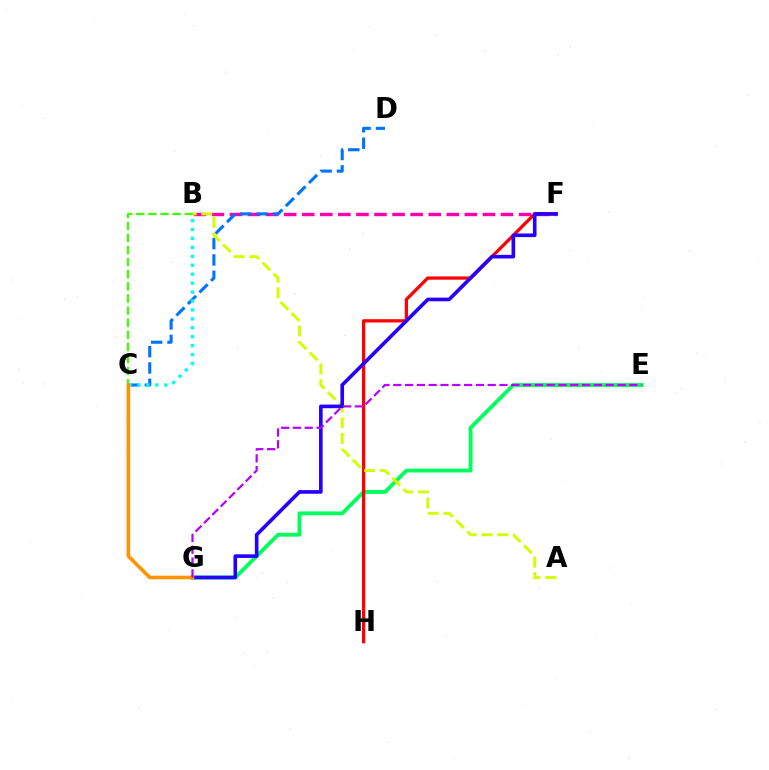{('B', 'F'): [{'color': '#ff00ac', 'line_style': 'dashed', 'thickness': 2.45}], ('C', 'D'): [{'color': '#0074ff', 'line_style': 'dashed', 'thickness': 2.22}], ('E', 'G'): [{'color': '#00ff5c', 'line_style': 'solid', 'thickness': 2.76}, {'color': '#b900ff', 'line_style': 'dashed', 'thickness': 1.6}], ('F', 'H'): [{'color': '#ff0000', 'line_style': 'solid', 'thickness': 2.36}], ('B', 'C'): [{'color': '#3dff00', 'line_style': 'dashed', 'thickness': 1.64}, {'color': '#00fff6', 'line_style': 'dotted', 'thickness': 2.43}], ('A', 'B'): [{'color': '#d1ff00', 'line_style': 'dashed', 'thickness': 2.13}], ('F', 'G'): [{'color': '#2500ff', 'line_style': 'solid', 'thickness': 2.61}], ('C', 'G'): [{'color': '#ff9400', 'line_style': 'solid', 'thickness': 2.62}]}